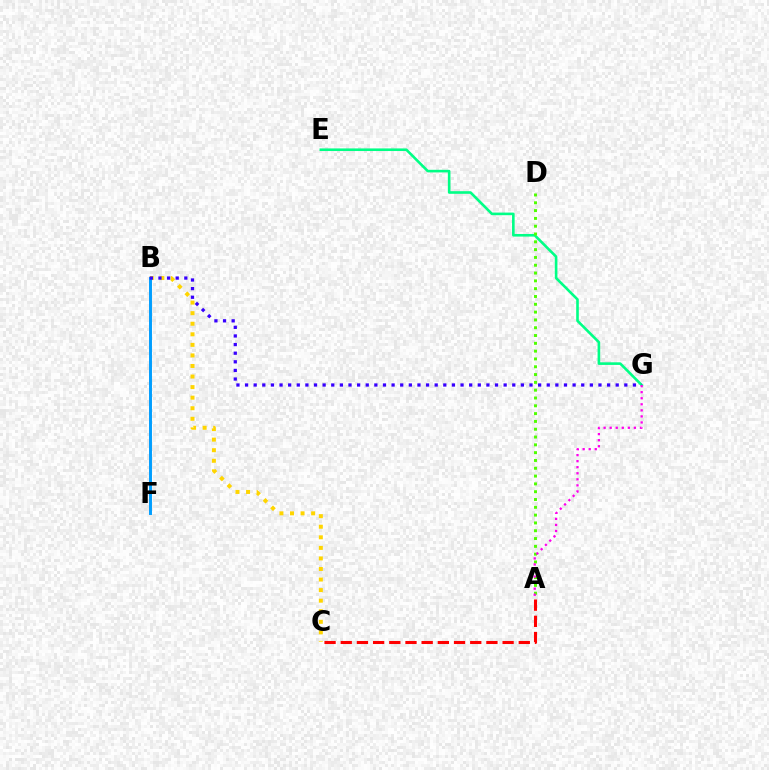{('B', 'C'): [{'color': '#ffd500', 'line_style': 'dotted', 'thickness': 2.87}], ('A', 'C'): [{'color': '#ff0000', 'line_style': 'dashed', 'thickness': 2.2}], ('E', 'G'): [{'color': '#00ff86', 'line_style': 'solid', 'thickness': 1.88}], ('A', 'D'): [{'color': '#4fff00', 'line_style': 'dotted', 'thickness': 2.12}], ('B', 'F'): [{'color': '#009eff', 'line_style': 'solid', 'thickness': 2.11}], ('B', 'G'): [{'color': '#3700ff', 'line_style': 'dotted', 'thickness': 2.34}], ('A', 'G'): [{'color': '#ff00ed', 'line_style': 'dotted', 'thickness': 1.64}]}